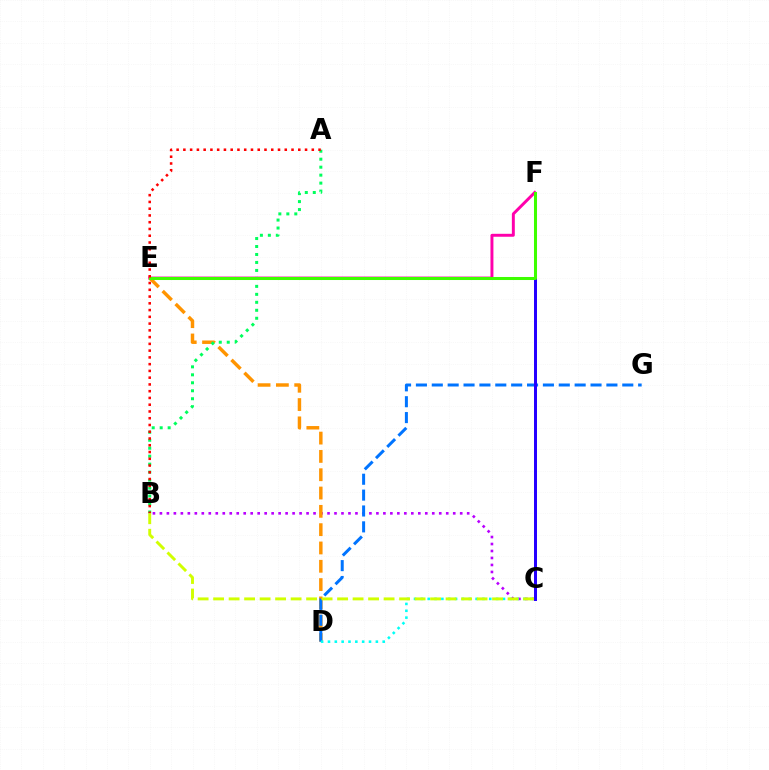{('B', 'C'): [{'color': '#b900ff', 'line_style': 'dotted', 'thickness': 1.9}, {'color': '#d1ff00', 'line_style': 'dashed', 'thickness': 2.11}], ('E', 'F'): [{'color': '#ff00ac', 'line_style': 'solid', 'thickness': 2.12}, {'color': '#3dff00', 'line_style': 'solid', 'thickness': 2.18}], ('D', 'E'): [{'color': '#ff9400', 'line_style': 'dashed', 'thickness': 2.49}], ('D', 'G'): [{'color': '#0074ff', 'line_style': 'dashed', 'thickness': 2.16}], ('C', 'D'): [{'color': '#00fff6', 'line_style': 'dotted', 'thickness': 1.86}], ('C', 'F'): [{'color': '#2500ff', 'line_style': 'solid', 'thickness': 2.15}], ('A', 'B'): [{'color': '#00ff5c', 'line_style': 'dotted', 'thickness': 2.17}, {'color': '#ff0000', 'line_style': 'dotted', 'thickness': 1.84}]}